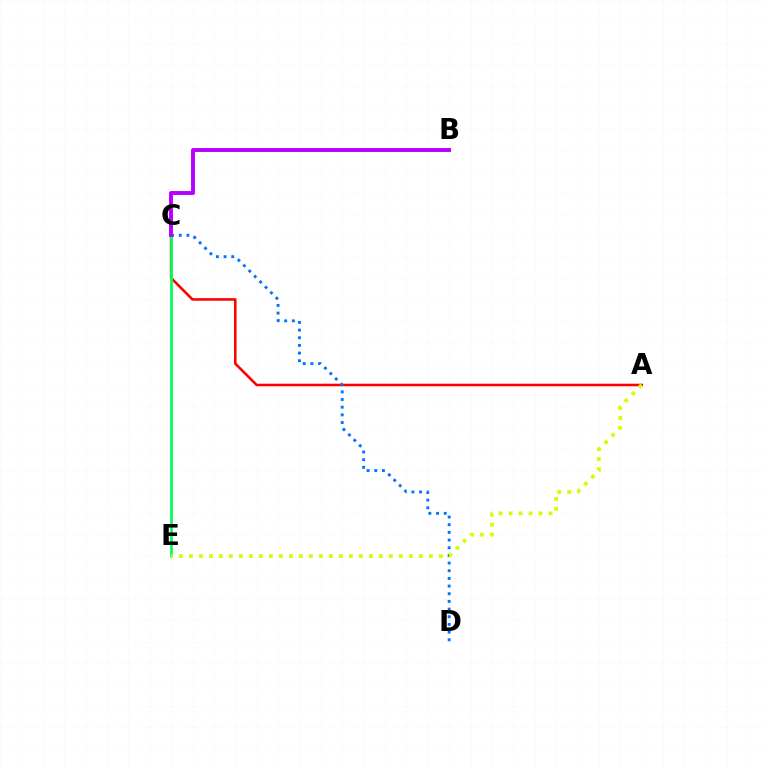{('A', 'C'): [{'color': '#ff0000', 'line_style': 'solid', 'thickness': 1.85}], ('C', 'D'): [{'color': '#0074ff', 'line_style': 'dotted', 'thickness': 2.08}], ('C', 'E'): [{'color': '#00ff5c', 'line_style': 'solid', 'thickness': 1.97}], ('B', 'C'): [{'color': '#b900ff', 'line_style': 'solid', 'thickness': 2.82}], ('A', 'E'): [{'color': '#d1ff00', 'line_style': 'dotted', 'thickness': 2.72}]}